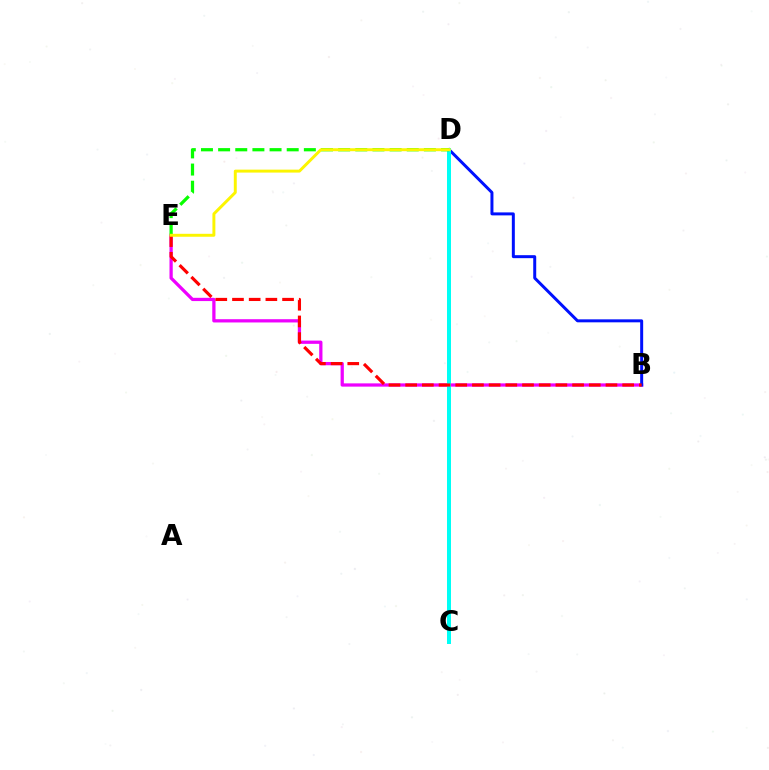{('B', 'E'): [{'color': '#ee00ff', 'line_style': 'solid', 'thickness': 2.34}, {'color': '#ff0000', 'line_style': 'dashed', 'thickness': 2.27}], ('B', 'D'): [{'color': '#0010ff', 'line_style': 'solid', 'thickness': 2.15}], ('C', 'D'): [{'color': '#00fff6', 'line_style': 'solid', 'thickness': 2.88}], ('D', 'E'): [{'color': '#08ff00', 'line_style': 'dashed', 'thickness': 2.33}, {'color': '#fcf500', 'line_style': 'solid', 'thickness': 2.12}]}